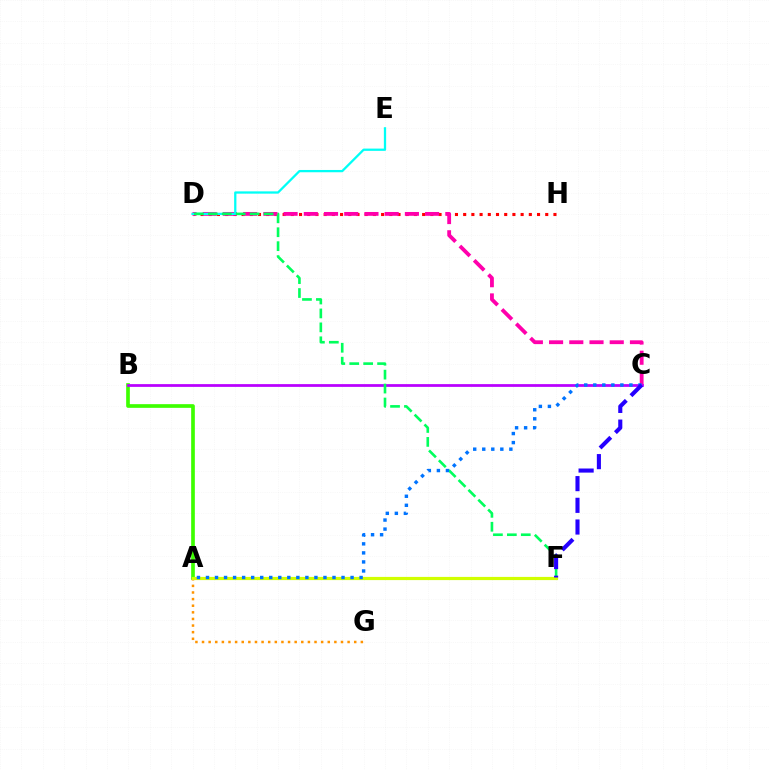{('D', 'H'): [{'color': '#ff0000', 'line_style': 'dotted', 'thickness': 2.23}], ('C', 'D'): [{'color': '#ff00ac', 'line_style': 'dashed', 'thickness': 2.75}], ('A', 'B'): [{'color': '#3dff00', 'line_style': 'solid', 'thickness': 2.64}], ('B', 'C'): [{'color': '#b900ff', 'line_style': 'solid', 'thickness': 1.99}], ('D', 'E'): [{'color': '#00fff6', 'line_style': 'solid', 'thickness': 1.64}], ('D', 'F'): [{'color': '#00ff5c', 'line_style': 'dashed', 'thickness': 1.89}], ('A', 'G'): [{'color': '#ff9400', 'line_style': 'dotted', 'thickness': 1.8}], ('A', 'F'): [{'color': '#d1ff00', 'line_style': 'solid', 'thickness': 2.3}], ('A', 'C'): [{'color': '#0074ff', 'line_style': 'dotted', 'thickness': 2.46}], ('C', 'F'): [{'color': '#2500ff', 'line_style': 'dashed', 'thickness': 2.95}]}